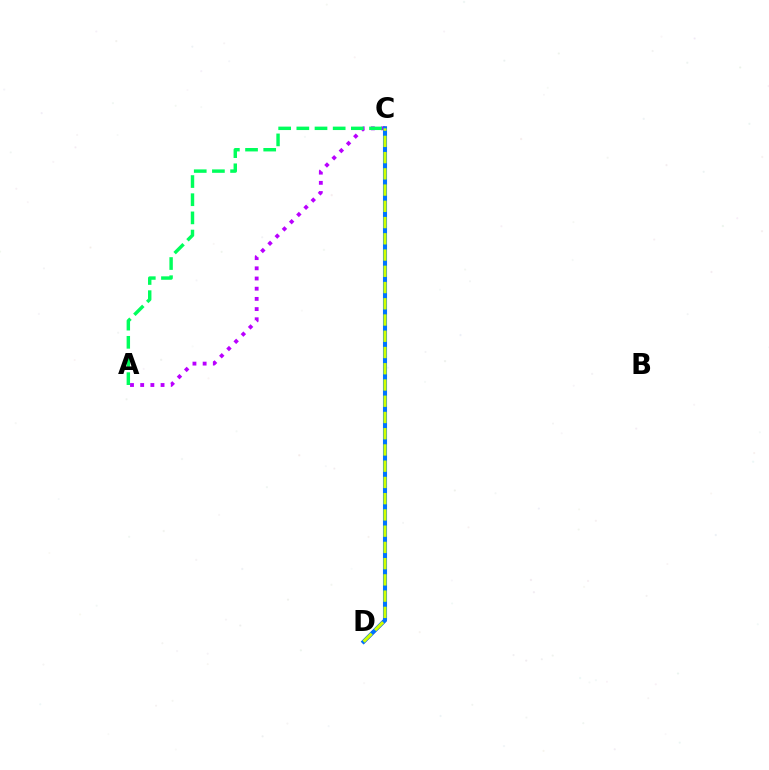{('C', 'D'): [{'color': '#ff0000', 'line_style': 'solid', 'thickness': 2.46}, {'color': '#0074ff', 'line_style': 'solid', 'thickness': 2.94}, {'color': '#d1ff00', 'line_style': 'dashed', 'thickness': 2.21}], ('A', 'C'): [{'color': '#b900ff', 'line_style': 'dotted', 'thickness': 2.77}, {'color': '#00ff5c', 'line_style': 'dashed', 'thickness': 2.47}]}